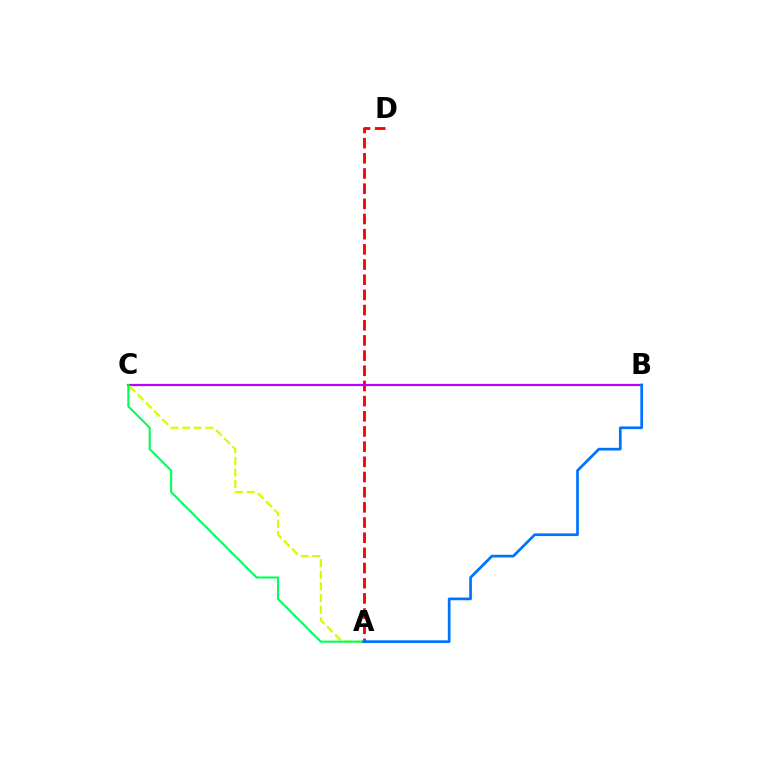{('A', 'D'): [{'color': '#ff0000', 'line_style': 'dashed', 'thickness': 2.06}], ('B', 'C'): [{'color': '#b900ff', 'line_style': 'solid', 'thickness': 1.6}], ('A', 'C'): [{'color': '#d1ff00', 'line_style': 'dashed', 'thickness': 1.58}, {'color': '#00ff5c', 'line_style': 'solid', 'thickness': 1.51}], ('A', 'B'): [{'color': '#0074ff', 'line_style': 'solid', 'thickness': 1.95}]}